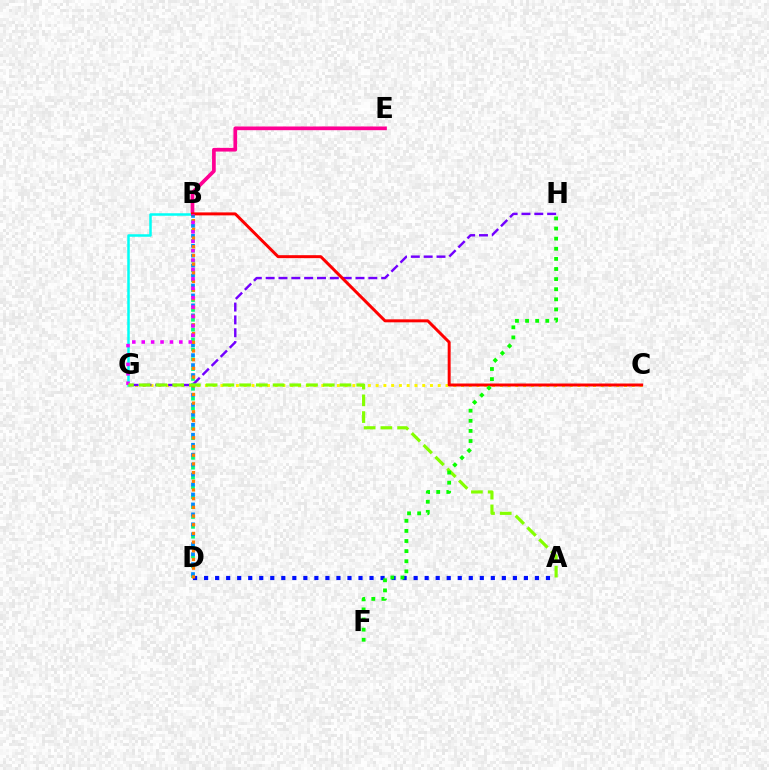{('C', 'G'): [{'color': '#fcf500', 'line_style': 'dotted', 'thickness': 2.11}], ('G', 'H'): [{'color': '#7200ff', 'line_style': 'dashed', 'thickness': 1.74}], ('A', 'D'): [{'color': '#0010ff', 'line_style': 'dotted', 'thickness': 3.0}], ('B', 'E'): [{'color': '#ff0094', 'line_style': 'solid', 'thickness': 2.66}], ('B', 'D'): [{'color': '#00ff74', 'line_style': 'dotted', 'thickness': 2.68}, {'color': '#008cff', 'line_style': 'dotted', 'thickness': 2.7}, {'color': '#ff7c00', 'line_style': 'dotted', 'thickness': 2.36}], ('B', 'G'): [{'color': '#00fff6', 'line_style': 'solid', 'thickness': 1.8}, {'color': '#ee00ff', 'line_style': 'dotted', 'thickness': 2.56}], ('B', 'C'): [{'color': '#ff0000', 'line_style': 'solid', 'thickness': 2.14}], ('A', 'G'): [{'color': '#84ff00', 'line_style': 'dashed', 'thickness': 2.27}], ('F', 'H'): [{'color': '#08ff00', 'line_style': 'dotted', 'thickness': 2.75}]}